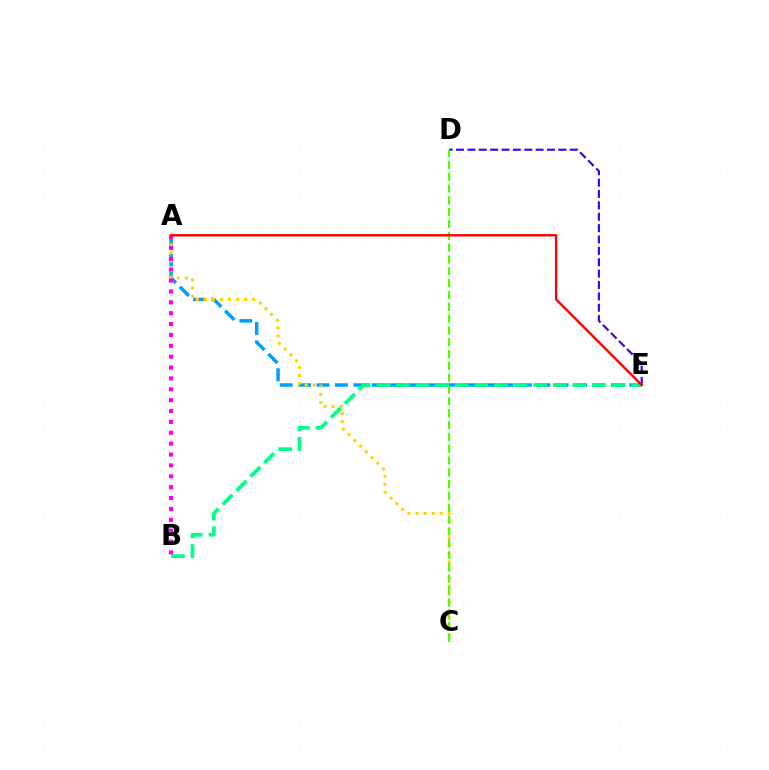{('D', 'E'): [{'color': '#3700ff', 'line_style': 'dashed', 'thickness': 1.55}], ('A', 'E'): [{'color': '#009eff', 'line_style': 'dashed', 'thickness': 2.5}, {'color': '#ff0000', 'line_style': 'solid', 'thickness': 1.71}], ('A', 'C'): [{'color': '#ffd500', 'line_style': 'dotted', 'thickness': 2.19}], ('B', 'E'): [{'color': '#00ff86', 'line_style': 'dashed', 'thickness': 2.66}], ('A', 'B'): [{'color': '#ff00ed', 'line_style': 'dotted', 'thickness': 2.95}], ('C', 'D'): [{'color': '#4fff00', 'line_style': 'dashed', 'thickness': 1.61}]}